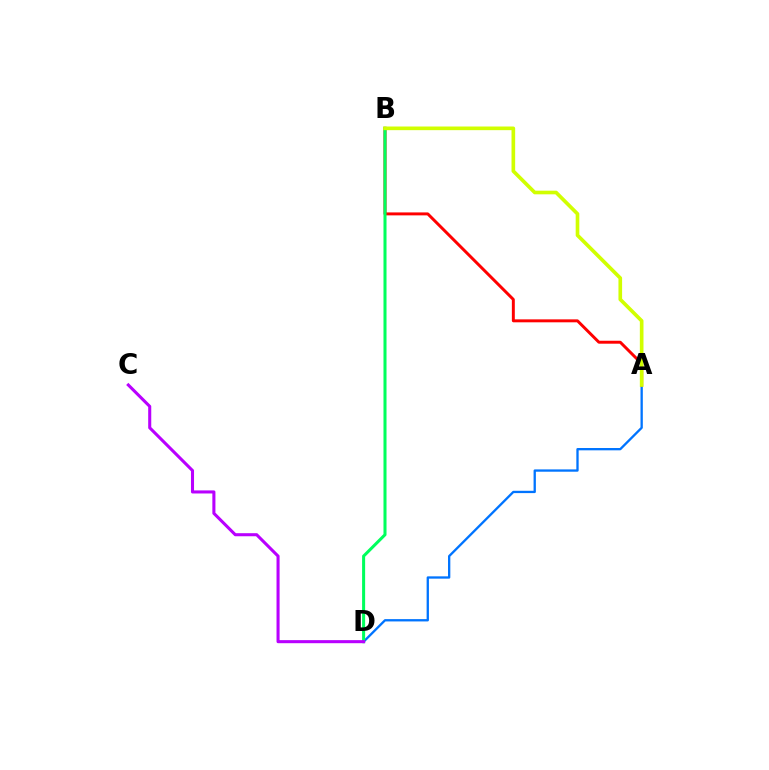{('A', 'D'): [{'color': '#0074ff', 'line_style': 'solid', 'thickness': 1.67}], ('A', 'B'): [{'color': '#ff0000', 'line_style': 'solid', 'thickness': 2.12}, {'color': '#d1ff00', 'line_style': 'solid', 'thickness': 2.63}], ('B', 'D'): [{'color': '#00ff5c', 'line_style': 'solid', 'thickness': 2.19}], ('C', 'D'): [{'color': '#b900ff', 'line_style': 'solid', 'thickness': 2.21}]}